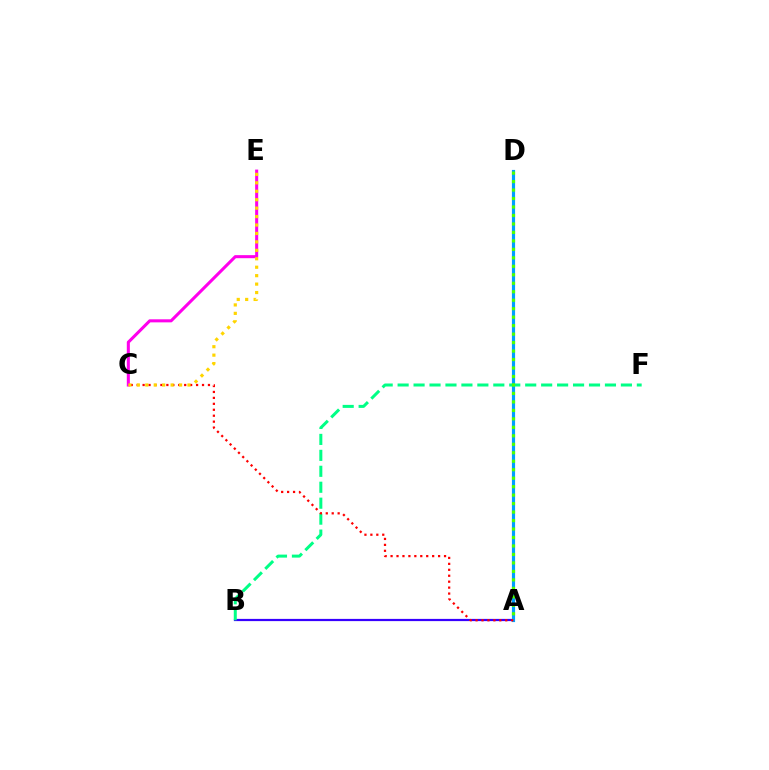{('A', 'B'): [{'color': '#3700ff', 'line_style': 'solid', 'thickness': 1.6}], ('A', 'D'): [{'color': '#009eff', 'line_style': 'solid', 'thickness': 2.28}, {'color': '#4fff00', 'line_style': 'dotted', 'thickness': 2.3}], ('B', 'F'): [{'color': '#00ff86', 'line_style': 'dashed', 'thickness': 2.17}], ('A', 'C'): [{'color': '#ff0000', 'line_style': 'dotted', 'thickness': 1.61}], ('C', 'E'): [{'color': '#ff00ed', 'line_style': 'solid', 'thickness': 2.2}, {'color': '#ffd500', 'line_style': 'dotted', 'thickness': 2.29}]}